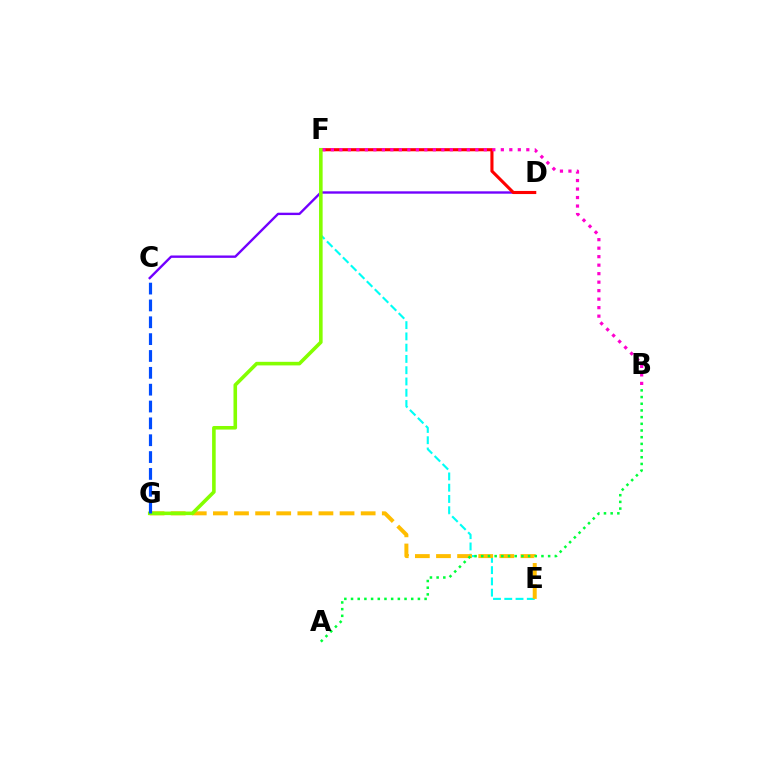{('C', 'D'): [{'color': '#7200ff', 'line_style': 'solid', 'thickness': 1.71}], ('D', 'F'): [{'color': '#ff0000', 'line_style': 'solid', 'thickness': 2.23}], ('E', 'F'): [{'color': '#00fff6', 'line_style': 'dashed', 'thickness': 1.53}], ('E', 'G'): [{'color': '#ffbd00', 'line_style': 'dashed', 'thickness': 2.87}], ('A', 'B'): [{'color': '#00ff39', 'line_style': 'dotted', 'thickness': 1.82}], ('B', 'F'): [{'color': '#ff00cf', 'line_style': 'dotted', 'thickness': 2.31}], ('F', 'G'): [{'color': '#84ff00', 'line_style': 'solid', 'thickness': 2.58}], ('C', 'G'): [{'color': '#004bff', 'line_style': 'dashed', 'thickness': 2.29}]}